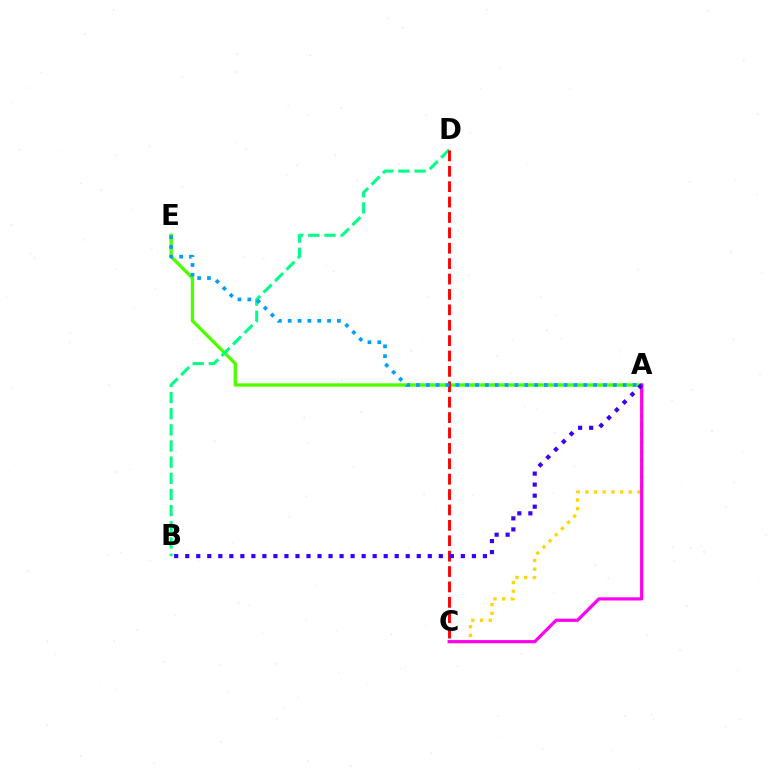{('A', 'E'): [{'color': '#4fff00', 'line_style': 'solid', 'thickness': 2.43}, {'color': '#009eff', 'line_style': 'dotted', 'thickness': 2.67}], ('B', 'D'): [{'color': '#00ff86', 'line_style': 'dashed', 'thickness': 2.19}], ('A', 'C'): [{'color': '#ffd500', 'line_style': 'dotted', 'thickness': 2.36}, {'color': '#ff00ed', 'line_style': 'solid', 'thickness': 2.3}], ('C', 'D'): [{'color': '#ff0000', 'line_style': 'dashed', 'thickness': 2.09}], ('A', 'B'): [{'color': '#3700ff', 'line_style': 'dotted', 'thickness': 3.0}]}